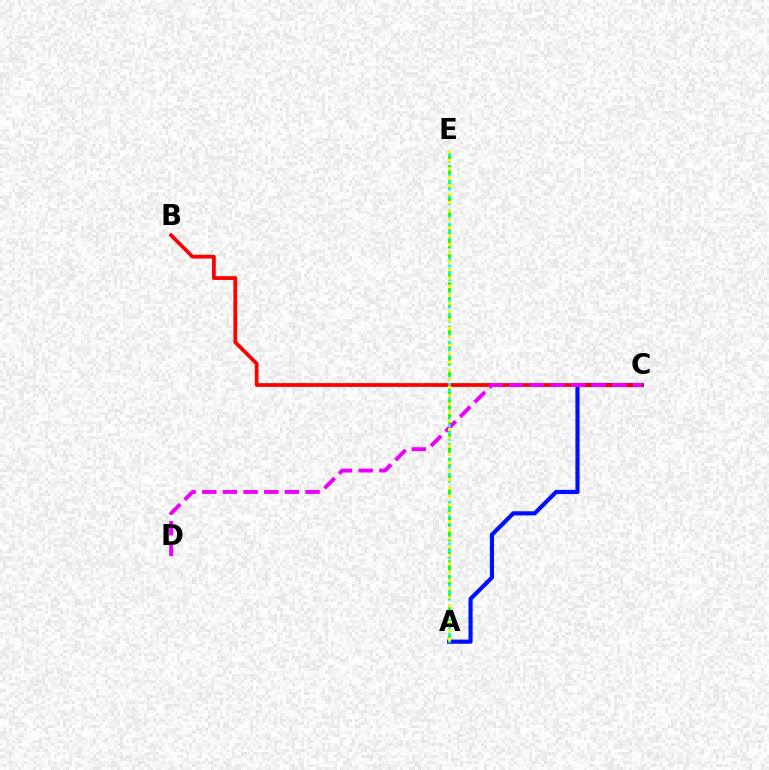{('A', 'C'): [{'color': '#0010ff', 'line_style': 'solid', 'thickness': 2.99}], ('A', 'E'): [{'color': '#08ff00', 'line_style': 'dashed', 'thickness': 1.99}, {'color': '#00fff6', 'line_style': 'dotted', 'thickness': 1.89}, {'color': '#fcf500', 'line_style': 'dotted', 'thickness': 2.28}], ('B', 'C'): [{'color': '#ff0000', 'line_style': 'solid', 'thickness': 2.7}], ('C', 'D'): [{'color': '#ee00ff', 'line_style': 'dashed', 'thickness': 2.81}]}